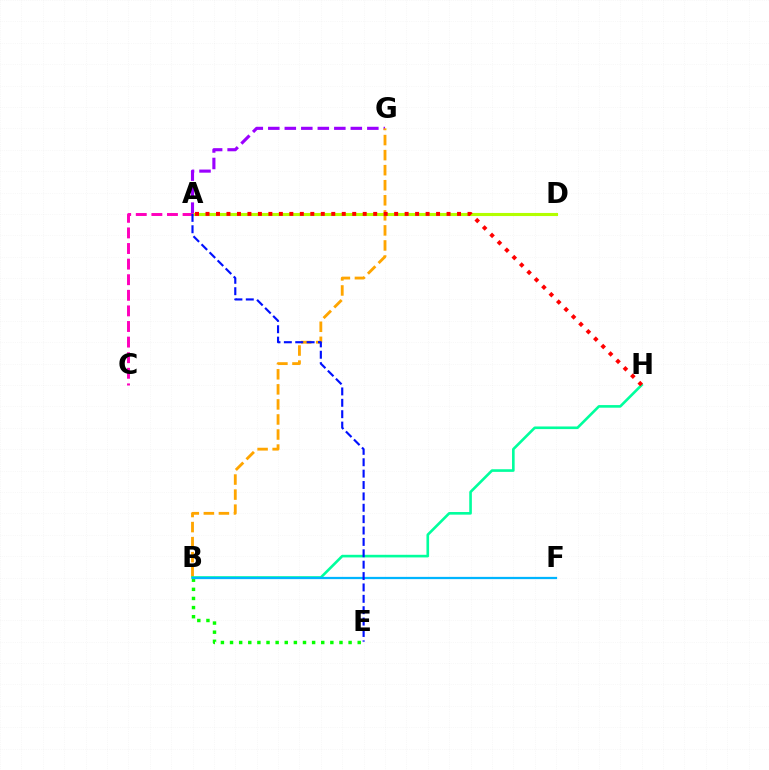{('A', 'G'): [{'color': '#9b00ff', 'line_style': 'dashed', 'thickness': 2.24}], ('B', 'E'): [{'color': '#08ff00', 'line_style': 'dotted', 'thickness': 2.48}], ('A', 'D'): [{'color': '#b3ff00', 'line_style': 'solid', 'thickness': 2.23}], ('B', 'G'): [{'color': '#ffa500', 'line_style': 'dashed', 'thickness': 2.05}], ('B', 'H'): [{'color': '#00ff9d', 'line_style': 'solid', 'thickness': 1.89}], ('A', 'C'): [{'color': '#ff00bd', 'line_style': 'dashed', 'thickness': 2.12}], ('A', 'H'): [{'color': '#ff0000', 'line_style': 'dotted', 'thickness': 2.85}], ('B', 'F'): [{'color': '#00b5ff', 'line_style': 'solid', 'thickness': 1.62}], ('A', 'E'): [{'color': '#0010ff', 'line_style': 'dashed', 'thickness': 1.55}]}